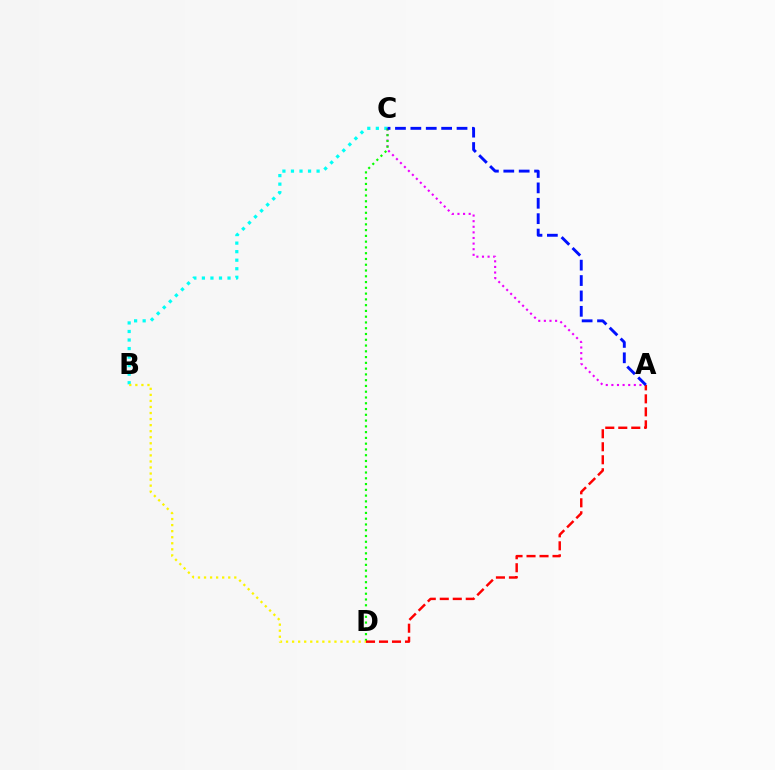{('B', 'C'): [{'color': '#00fff6', 'line_style': 'dotted', 'thickness': 2.32}], ('A', 'C'): [{'color': '#ee00ff', 'line_style': 'dotted', 'thickness': 1.52}, {'color': '#0010ff', 'line_style': 'dashed', 'thickness': 2.09}], ('C', 'D'): [{'color': '#08ff00', 'line_style': 'dotted', 'thickness': 1.57}], ('A', 'D'): [{'color': '#ff0000', 'line_style': 'dashed', 'thickness': 1.77}], ('B', 'D'): [{'color': '#fcf500', 'line_style': 'dotted', 'thickness': 1.64}]}